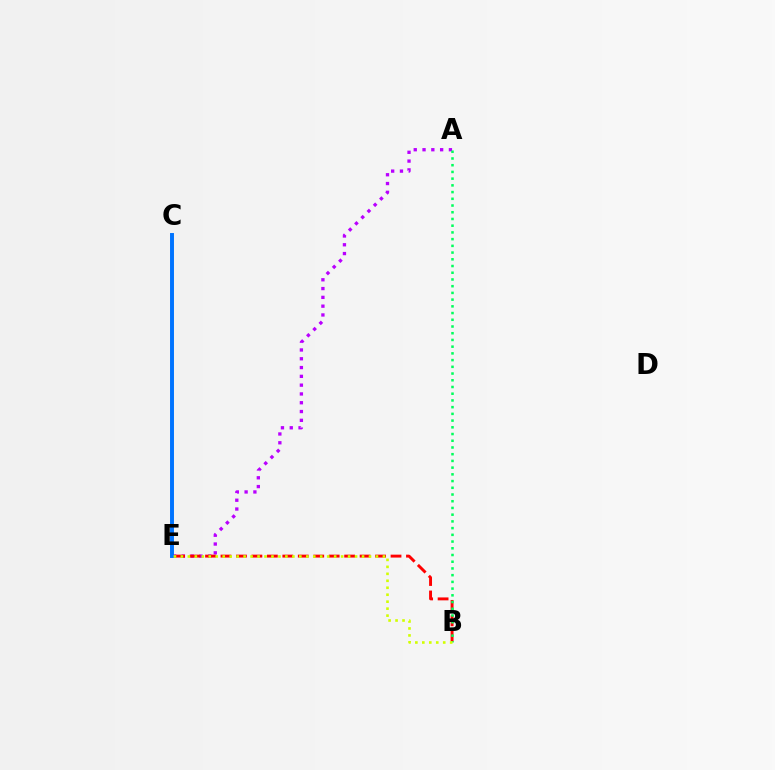{('A', 'E'): [{'color': '#b900ff', 'line_style': 'dotted', 'thickness': 2.39}], ('B', 'E'): [{'color': '#ff0000', 'line_style': 'dashed', 'thickness': 2.1}, {'color': '#d1ff00', 'line_style': 'dotted', 'thickness': 1.89}], ('C', 'E'): [{'color': '#0074ff', 'line_style': 'solid', 'thickness': 2.84}], ('A', 'B'): [{'color': '#00ff5c', 'line_style': 'dotted', 'thickness': 1.83}]}